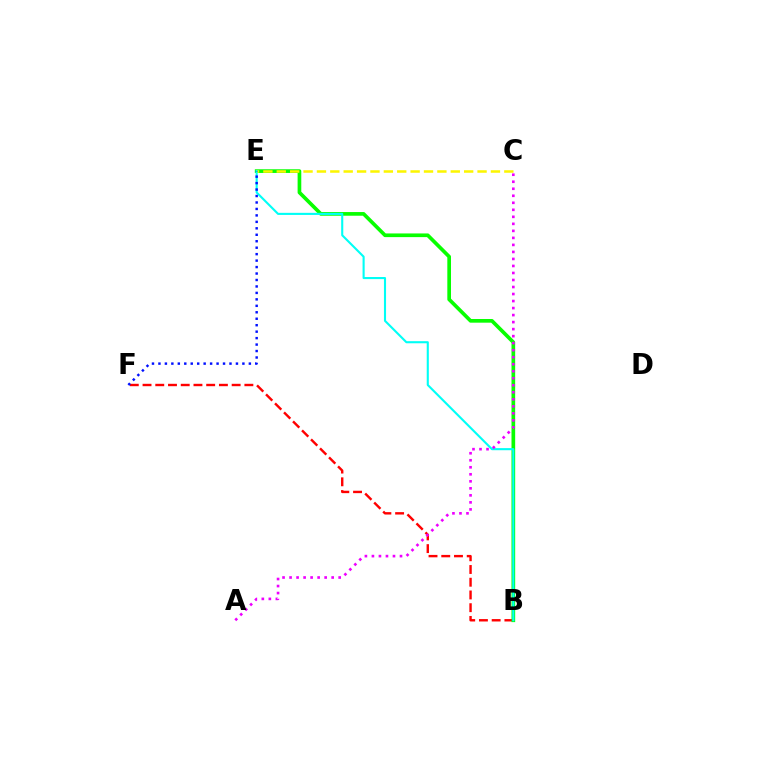{('B', 'F'): [{'color': '#ff0000', 'line_style': 'dashed', 'thickness': 1.73}], ('B', 'E'): [{'color': '#08ff00', 'line_style': 'solid', 'thickness': 2.65}, {'color': '#00fff6', 'line_style': 'solid', 'thickness': 1.51}], ('C', 'E'): [{'color': '#fcf500', 'line_style': 'dashed', 'thickness': 1.82}], ('A', 'C'): [{'color': '#ee00ff', 'line_style': 'dotted', 'thickness': 1.91}], ('E', 'F'): [{'color': '#0010ff', 'line_style': 'dotted', 'thickness': 1.75}]}